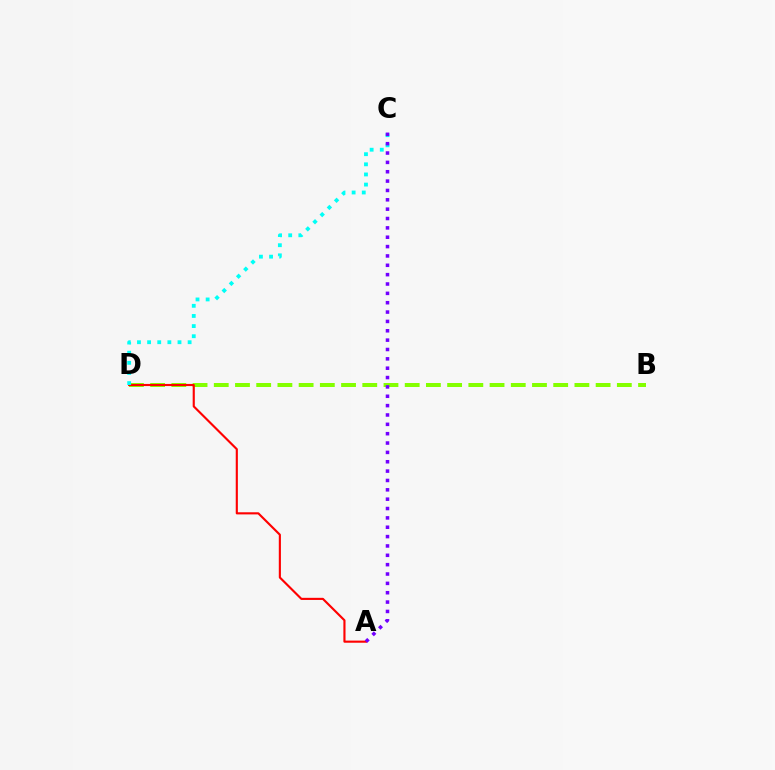{('B', 'D'): [{'color': '#84ff00', 'line_style': 'dashed', 'thickness': 2.88}], ('A', 'D'): [{'color': '#ff0000', 'line_style': 'solid', 'thickness': 1.53}], ('C', 'D'): [{'color': '#00fff6', 'line_style': 'dotted', 'thickness': 2.75}], ('A', 'C'): [{'color': '#7200ff', 'line_style': 'dotted', 'thickness': 2.54}]}